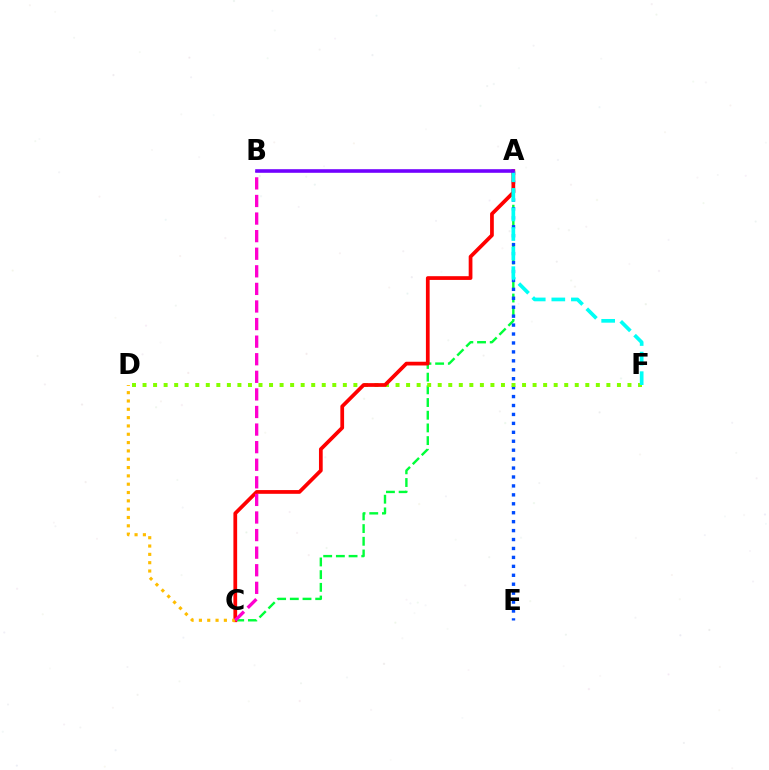{('A', 'C'): [{'color': '#00ff39', 'line_style': 'dashed', 'thickness': 1.72}, {'color': '#ff0000', 'line_style': 'solid', 'thickness': 2.69}], ('A', 'E'): [{'color': '#004bff', 'line_style': 'dotted', 'thickness': 2.43}], ('D', 'F'): [{'color': '#84ff00', 'line_style': 'dotted', 'thickness': 2.86}], ('A', 'F'): [{'color': '#00fff6', 'line_style': 'dashed', 'thickness': 2.66}], ('C', 'D'): [{'color': '#ffbd00', 'line_style': 'dotted', 'thickness': 2.26}], ('B', 'C'): [{'color': '#ff00cf', 'line_style': 'dashed', 'thickness': 2.39}], ('A', 'B'): [{'color': '#7200ff', 'line_style': 'solid', 'thickness': 2.59}]}